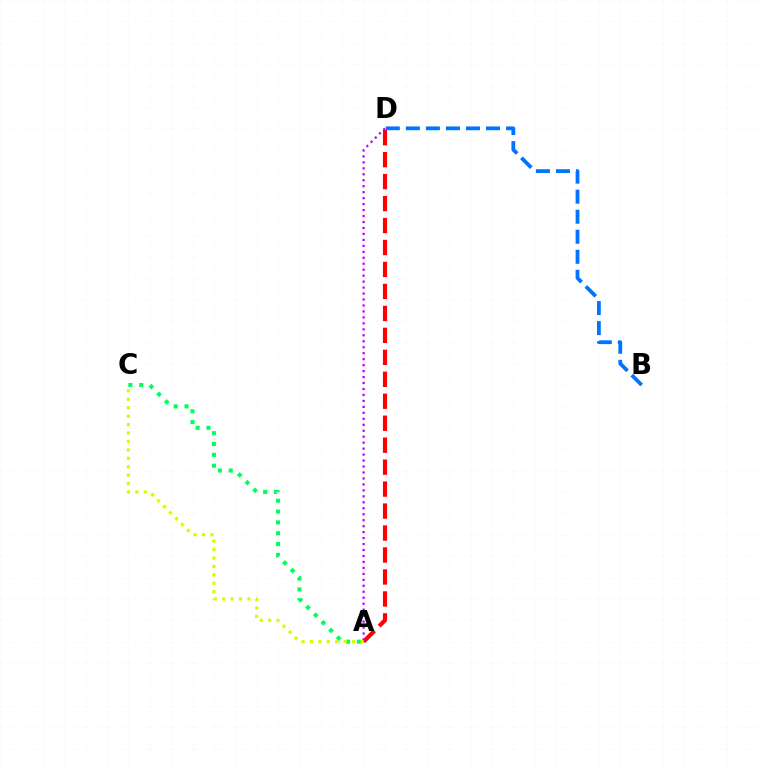{('A', 'D'): [{'color': '#ff0000', 'line_style': 'dashed', 'thickness': 2.98}, {'color': '#b900ff', 'line_style': 'dotted', 'thickness': 1.62}], ('B', 'D'): [{'color': '#0074ff', 'line_style': 'dashed', 'thickness': 2.72}], ('A', 'C'): [{'color': '#00ff5c', 'line_style': 'dotted', 'thickness': 2.94}, {'color': '#d1ff00', 'line_style': 'dotted', 'thickness': 2.29}]}